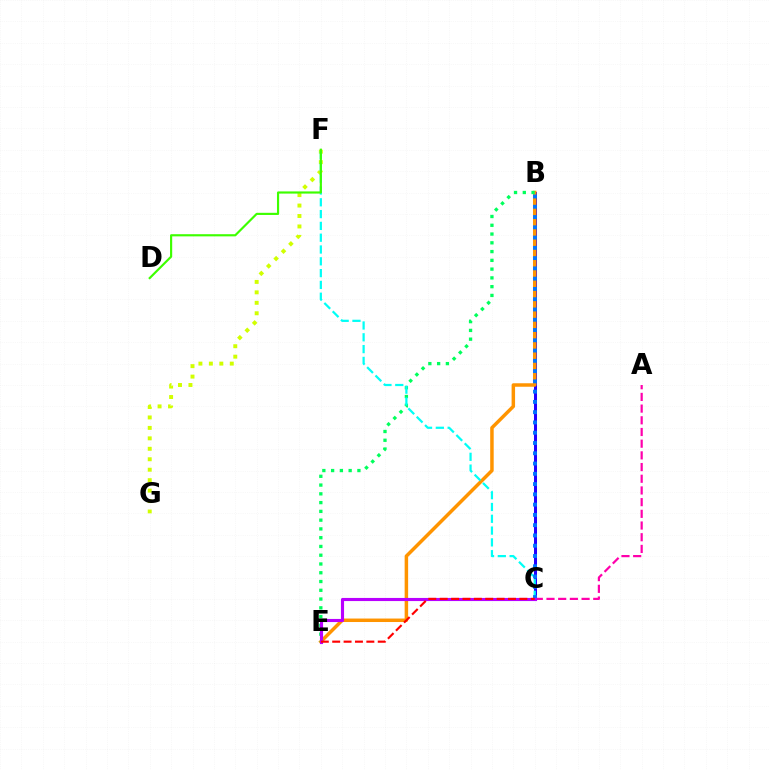{('B', 'C'): [{'color': '#2500ff', 'line_style': 'solid', 'thickness': 2.17}, {'color': '#0074ff', 'line_style': 'dotted', 'thickness': 2.79}], ('F', 'G'): [{'color': '#d1ff00', 'line_style': 'dotted', 'thickness': 2.84}], ('B', 'E'): [{'color': '#ff9400', 'line_style': 'solid', 'thickness': 2.51}, {'color': '#00ff5c', 'line_style': 'dotted', 'thickness': 2.38}], ('C', 'F'): [{'color': '#00fff6', 'line_style': 'dashed', 'thickness': 1.6}], ('A', 'C'): [{'color': '#ff00ac', 'line_style': 'dashed', 'thickness': 1.59}], ('C', 'E'): [{'color': '#b900ff', 'line_style': 'solid', 'thickness': 2.24}, {'color': '#ff0000', 'line_style': 'dashed', 'thickness': 1.55}], ('D', 'F'): [{'color': '#3dff00', 'line_style': 'solid', 'thickness': 1.56}]}